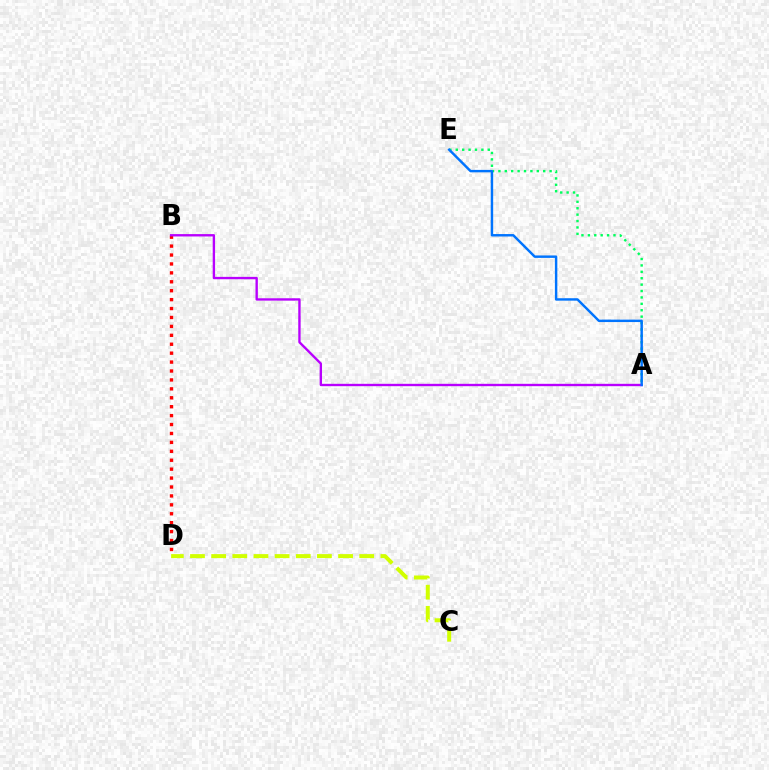{('B', 'D'): [{'color': '#ff0000', 'line_style': 'dotted', 'thickness': 2.42}], ('A', 'E'): [{'color': '#00ff5c', 'line_style': 'dotted', 'thickness': 1.74}, {'color': '#0074ff', 'line_style': 'solid', 'thickness': 1.76}], ('C', 'D'): [{'color': '#d1ff00', 'line_style': 'dashed', 'thickness': 2.87}], ('A', 'B'): [{'color': '#b900ff', 'line_style': 'solid', 'thickness': 1.7}]}